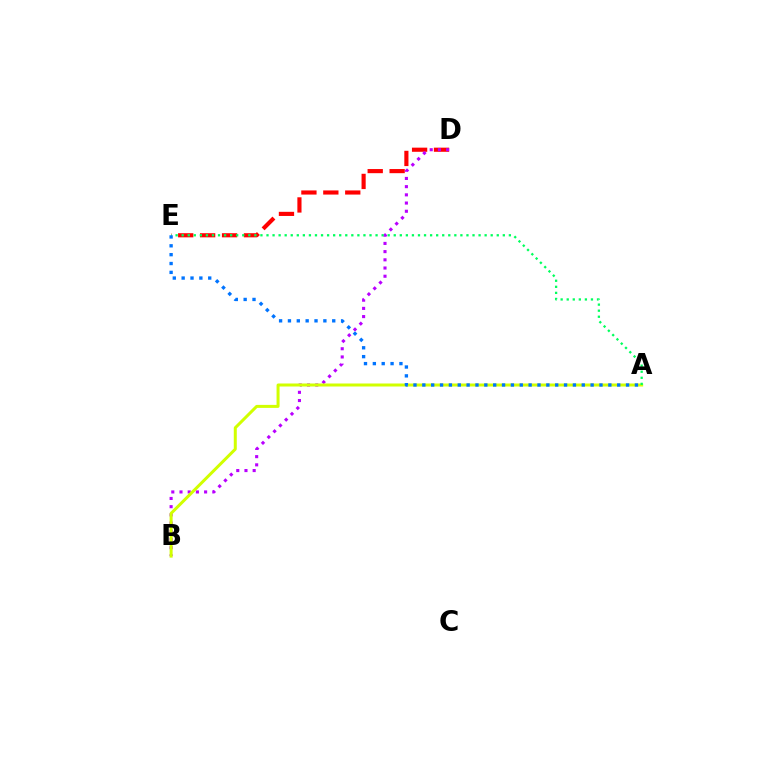{('D', 'E'): [{'color': '#ff0000', 'line_style': 'dashed', 'thickness': 2.98}], ('B', 'D'): [{'color': '#b900ff', 'line_style': 'dotted', 'thickness': 2.23}], ('A', 'B'): [{'color': '#d1ff00', 'line_style': 'solid', 'thickness': 2.16}], ('A', 'E'): [{'color': '#00ff5c', 'line_style': 'dotted', 'thickness': 1.65}, {'color': '#0074ff', 'line_style': 'dotted', 'thickness': 2.41}]}